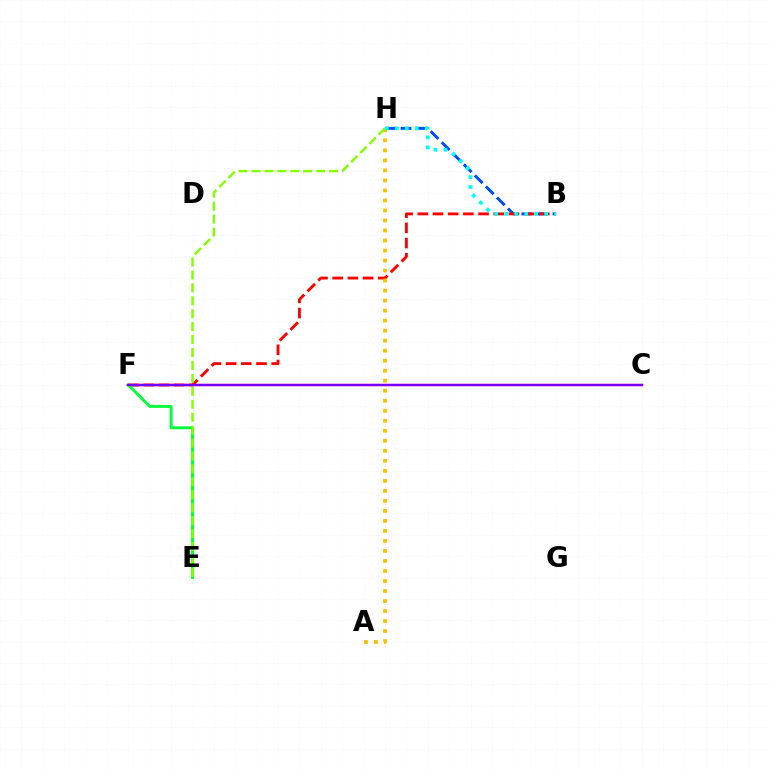{('B', 'H'): [{'color': '#004bff', 'line_style': 'dashed', 'thickness': 2.12}, {'color': '#00fff6', 'line_style': 'dotted', 'thickness': 2.71}], ('C', 'F'): [{'color': '#ff00cf', 'line_style': 'solid', 'thickness': 1.75}, {'color': '#7200ff', 'line_style': 'solid', 'thickness': 1.59}], ('B', 'F'): [{'color': '#ff0000', 'line_style': 'dashed', 'thickness': 2.06}], ('A', 'H'): [{'color': '#ffbd00', 'line_style': 'dotted', 'thickness': 2.72}], ('E', 'F'): [{'color': '#00ff39', 'line_style': 'solid', 'thickness': 2.1}], ('E', 'H'): [{'color': '#84ff00', 'line_style': 'dashed', 'thickness': 1.76}]}